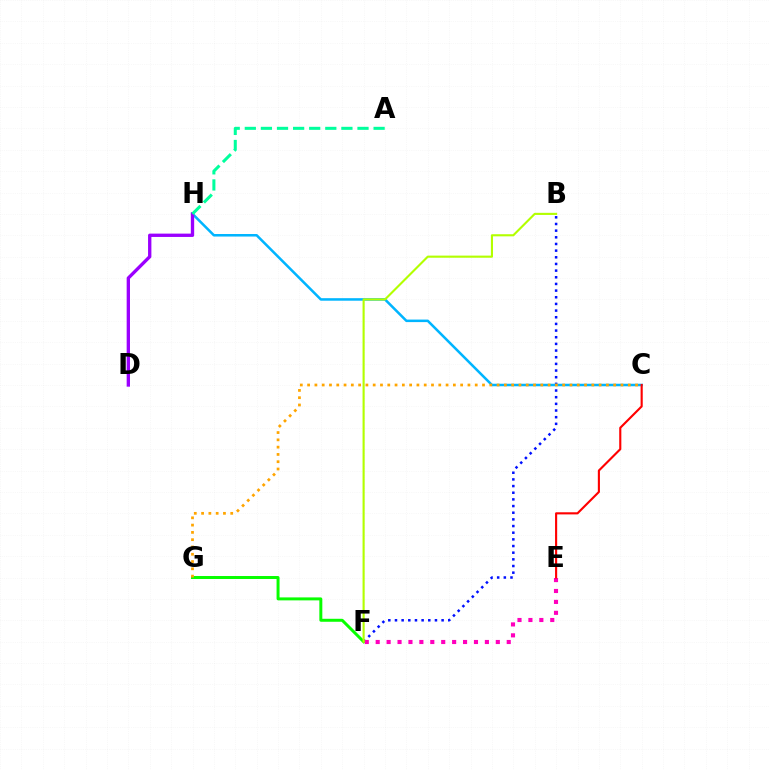{('B', 'F'): [{'color': '#0010ff', 'line_style': 'dotted', 'thickness': 1.81}, {'color': '#b3ff00', 'line_style': 'solid', 'thickness': 1.53}], ('C', 'H'): [{'color': '#00b5ff', 'line_style': 'solid', 'thickness': 1.82}], ('D', 'H'): [{'color': '#9b00ff', 'line_style': 'solid', 'thickness': 2.4}], ('F', 'G'): [{'color': '#08ff00', 'line_style': 'solid', 'thickness': 2.14}], ('E', 'F'): [{'color': '#ff00bd', 'line_style': 'dotted', 'thickness': 2.97}], ('C', 'G'): [{'color': '#ffa500', 'line_style': 'dotted', 'thickness': 1.98}], ('A', 'H'): [{'color': '#00ff9d', 'line_style': 'dashed', 'thickness': 2.19}], ('C', 'E'): [{'color': '#ff0000', 'line_style': 'solid', 'thickness': 1.53}]}